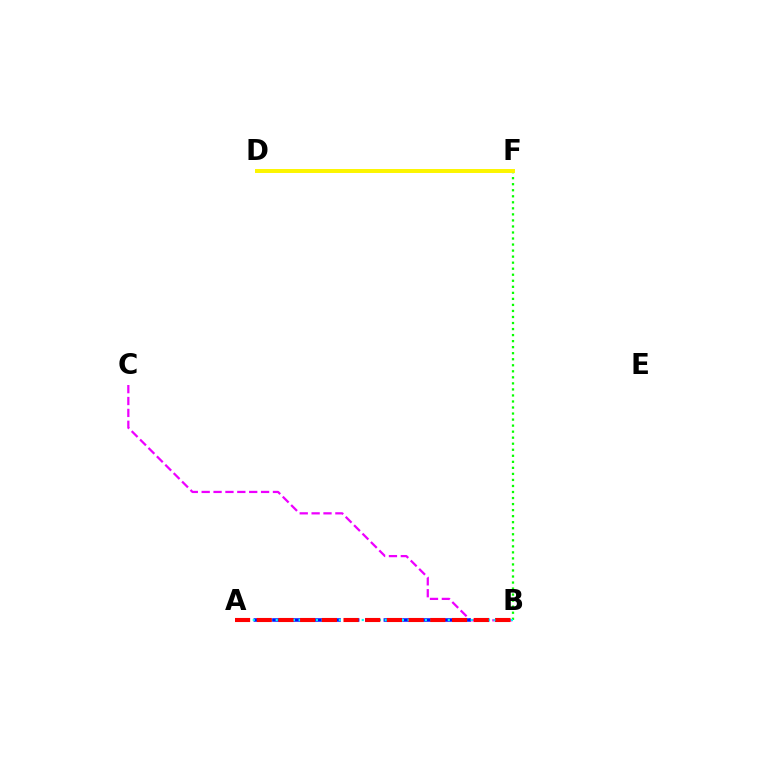{('B', 'C'): [{'color': '#ee00ff', 'line_style': 'dashed', 'thickness': 1.61}], ('B', 'F'): [{'color': '#08ff00', 'line_style': 'dotted', 'thickness': 1.64}], ('A', 'B'): [{'color': '#0010ff', 'line_style': 'dashed', 'thickness': 2.52}, {'color': '#00fff6', 'line_style': 'dotted', 'thickness': 1.56}, {'color': '#ff0000', 'line_style': 'dashed', 'thickness': 2.95}], ('D', 'F'): [{'color': '#fcf500', 'line_style': 'solid', 'thickness': 2.84}]}